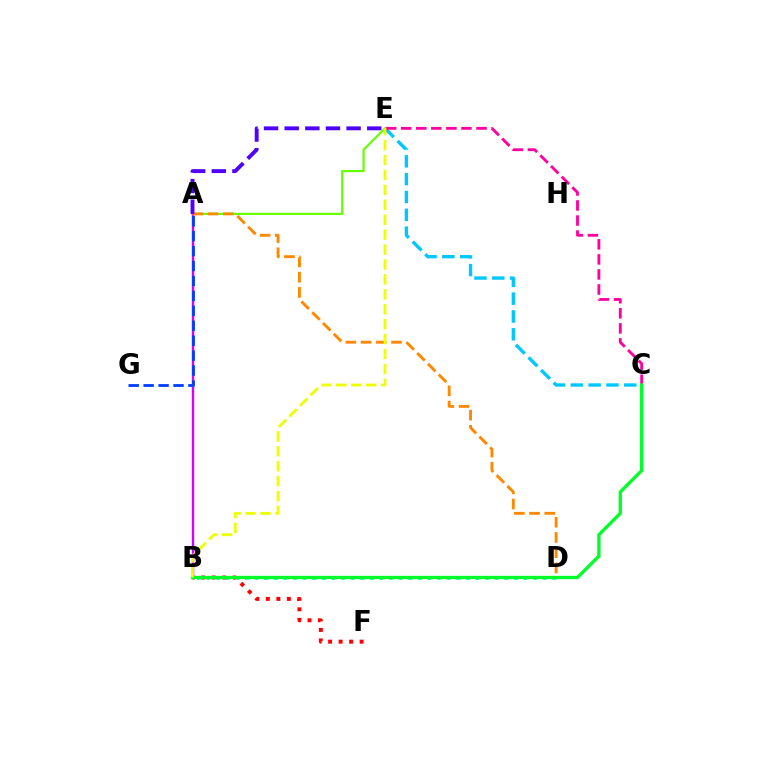{('C', 'E'): [{'color': '#00c7ff', 'line_style': 'dashed', 'thickness': 2.42}, {'color': '#ff00a0', 'line_style': 'dashed', 'thickness': 2.05}], ('B', 'D'): [{'color': '#00ffaf', 'line_style': 'dotted', 'thickness': 2.61}], ('A', 'E'): [{'color': '#66ff00', 'line_style': 'solid', 'thickness': 1.57}, {'color': '#4f00ff', 'line_style': 'dashed', 'thickness': 2.8}], ('A', 'B'): [{'color': '#d600ff', 'line_style': 'solid', 'thickness': 1.73}], ('A', 'D'): [{'color': '#ff8800', 'line_style': 'dashed', 'thickness': 2.07}], ('B', 'F'): [{'color': '#ff0000', 'line_style': 'dotted', 'thickness': 2.85}], ('B', 'C'): [{'color': '#00ff27', 'line_style': 'solid', 'thickness': 2.37}], ('A', 'G'): [{'color': '#003fff', 'line_style': 'dashed', 'thickness': 2.03}], ('B', 'E'): [{'color': '#eeff00', 'line_style': 'dashed', 'thickness': 2.03}]}